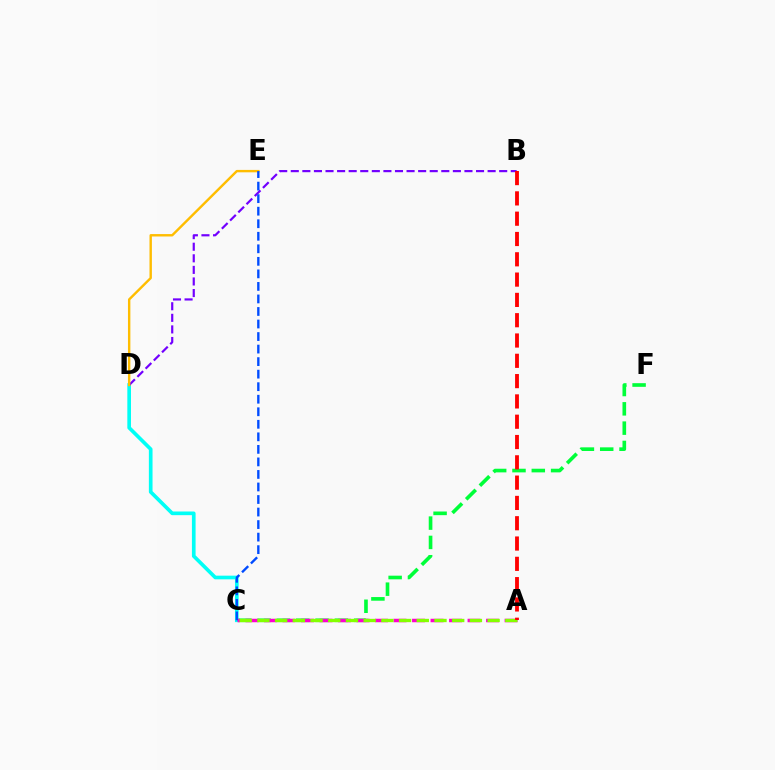{('C', 'F'): [{'color': '#00ff39', 'line_style': 'dashed', 'thickness': 2.62}], ('C', 'D'): [{'color': '#00fff6', 'line_style': 'solid', 'thickness': 2.64}], ('A', 'C'): [{'color': '#ff00cf', 'line_style': 'dashed', 'thickness': 2.51}, {'color': '#84ff00', 'line_style': 'dashed', 'thickness': 2.41}], ('B', 'D'): [{'color': '#7200ff', 'line_style': 'dashed', 'thickness': 1.57}], ('D', 'E'): [{'color': '#ffbd00', 'line_style': 'solid', 'thickness': 1.73}], ('A', 'B'): [{'color': '#ff0000', 'line_style': 'dashed', 'thickness': 2.76}], ('C', 'E'): [{'color': '#004bff', 'line_style': 'dashed', 'thickness': 1.7}]}